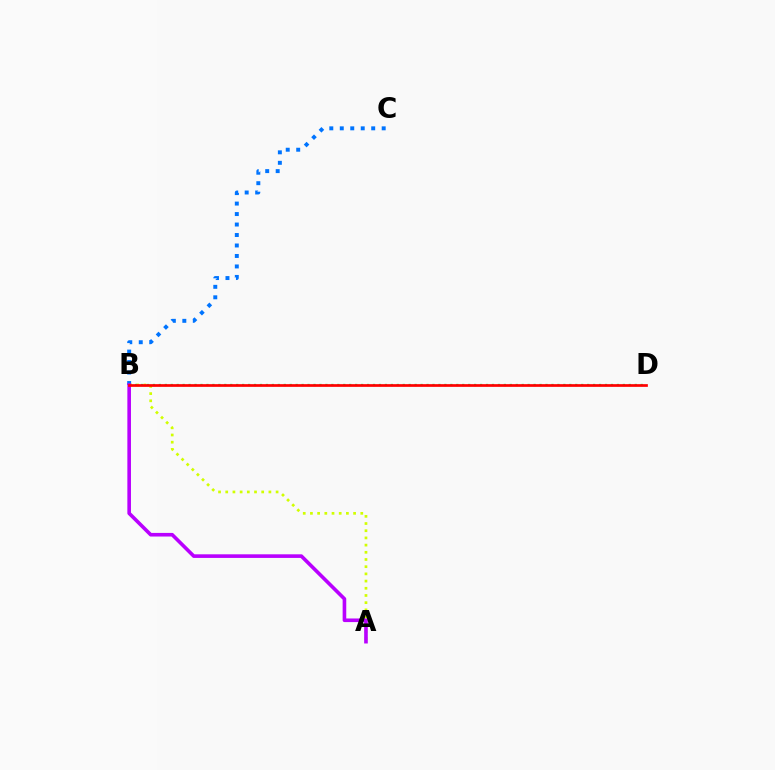{('A', 'B'): [{'color': '#d1ff00', 'line_style': 'dotted', 'thickness': 1.95}, {'color': '#b900ff', 'line_style': 'solid', 'thickness': 2.6}], ('B', 'C'): [{'color': '#0074ff', 'line_style': 'dotted', 'thickness': 2.85}], ('B', 'D'): [{'color': '#00ff5c', 'line_style': 'dotted', 'thickness': 1.62}, {'color': '#ff0000', 'line_style': 'solid', 'thickness': 1.95}]}